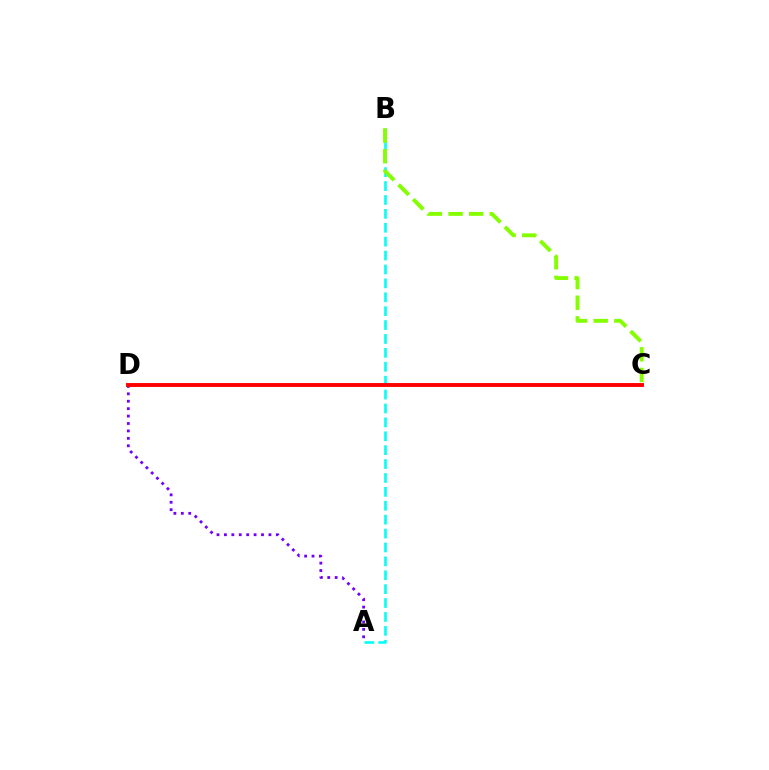{('A', 'B'): [{'color': '#00fff6', 'line_style': 'dashed', 'thickness': 1.89}], ('B', 'C'): [{'color': '#84ff00', 'line_style': 'dashed', 'thickness': 2.8}], ('A', 'D'): [{'color': '#7200ff', 'line_style': 'dotted', 'thickness': 2.02}], ('C', 'D'): [{'color': '#ff0000', 'line_style': 'solid', 'thickness': 2.81}]}